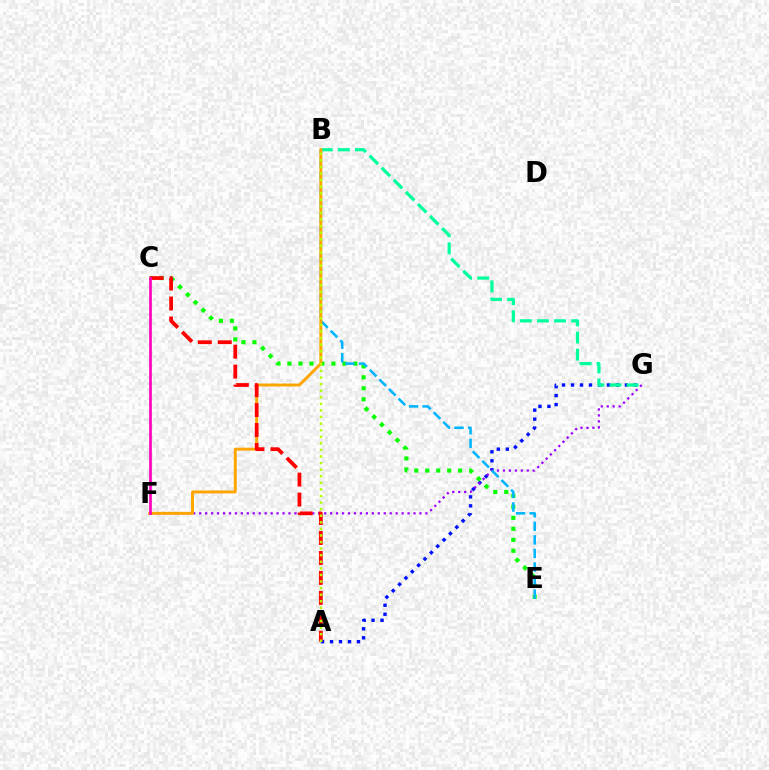{('A', 'G'): [{'color': '#0010ff', 'line_style': 'dotted', 'thickness': 2.44}], ('B', 'G'): [{'color': '#00ff9d', 'line_style': 'dashed', 'thickness': 2.32}], ('F', 'G'): [{'color': '#9b00ff', 'line_style': 'dotted', 'thickness': 1.62}], ('C', 'E'): [{'color': '#08ff00', 'line_style': 'dotted', 'thickness': 2.98}], ('B', 'E'): [{'color': '#00b5ff', 'line_style': 'dashed', 'thickness': 1.84}], ('B', 'F'): [{'color': '#ffa500', 'line_style': 'solid', 'thickness': 2.11}], ('A', 'C'): [{'color': '#ff0000', 'line_style': 'dashed', 'thickness': 2.71}], ('C', 'F'): [{'color': '#ff00bd', 'line_style': 'solid', 'thickness': 1.94}], ('A', 'B'): [{'color': '#b3ff00', 'line_style': 'dotted', 'thickness': 1.79}]}